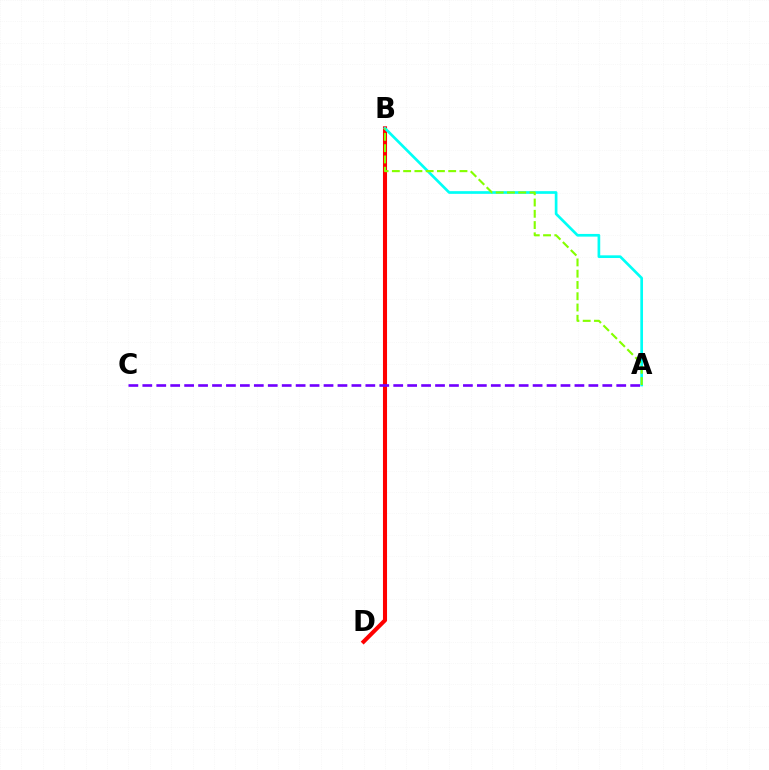{('B', 'D'): [{'color': '#ff0000', 'line_style': 'solid', 'thickness': 2.93}], ('A', 'B'): [{'color': '#00fff6', 'line_style': 'solid', 'thickness': 1.93}, {'color': '#84ff00', 'line_style': 'dashed', 'thickness': 1.53}], ('A', 'C'): [{'color': '#7200ff', 'line_style': 'dashed', 'thickness': 1.89}]}